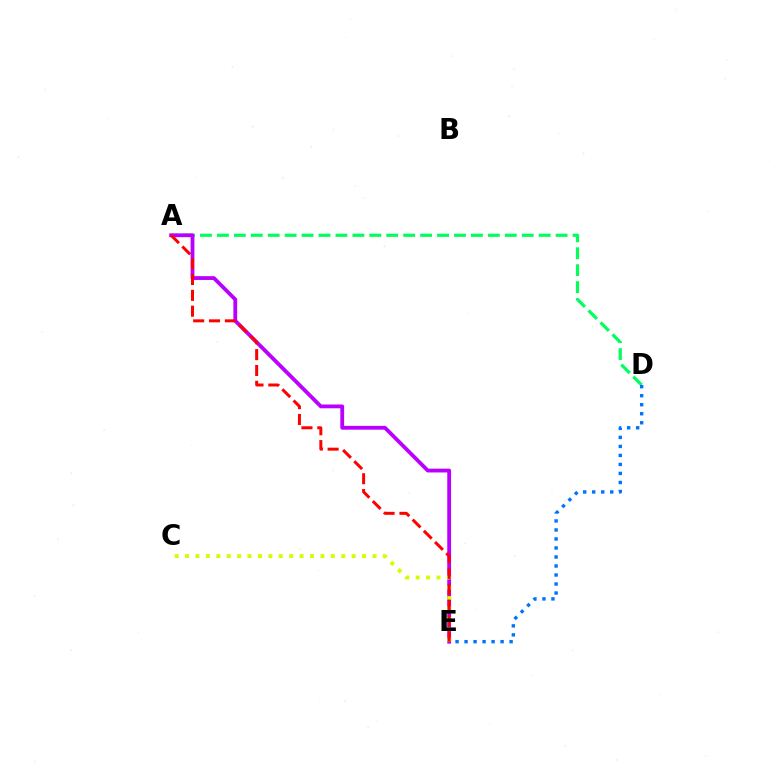{('A', 'D'): [{'color': '#00ff5c', 'line_style': 'dashed', 'thickness': 2.3}], ('D', 'E'): [{'color': '#0074ff', 'line_style': 'dotted', 'thickness': 2.45}], ('A', 'E'): [{'color': '#b900ff', 'line_style': 'solid', 'thickness': 2.75}, {'color': '#ff0000', 'line_style': 'dashed', 'thickness': 2.15}], ('C', 'E'): [{'color': '#d1ff00', 'line_style': 'dotted', 'thickness': 2.83}]}